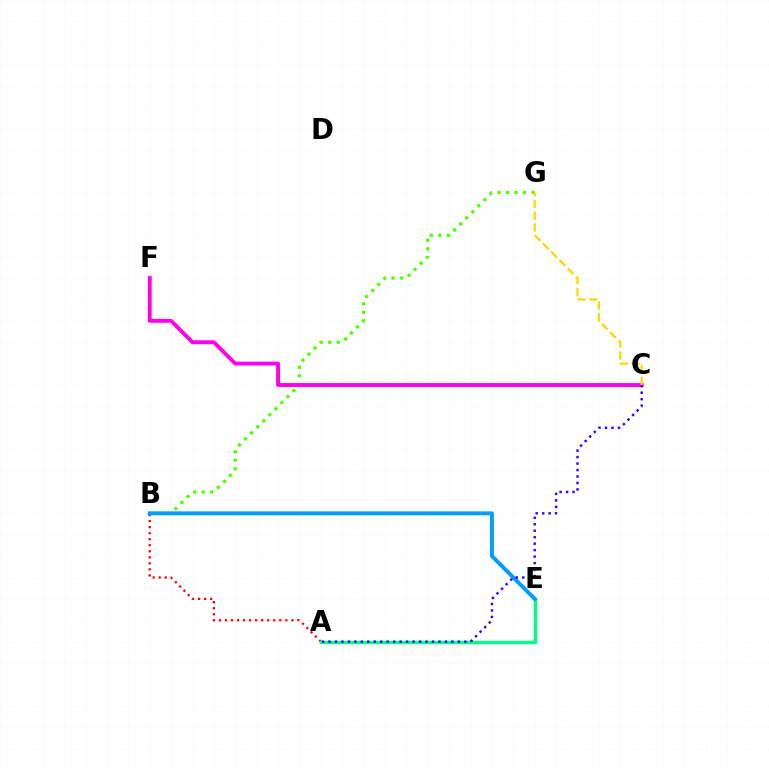{('A', 'B'): [{'color': '#ff0000', 'line_style': 'dotted', 'thickness': 1.64}], ('B', 'G'): [{'color': '#4fff00', 'line_style': 'dotted', 'thickness': 2.32}], ('A', 'E'): [{'color': '#00ff86', 'line_style': 'solid', 'thickness': 2.47}], ('C', 'F'): [{'color': '#ff00ed', 'line_style': 'solid', 'thickness': 2.8}], ('B', 'E'): [{'color': '#009eff', 'line_style': 'solid', 'thickness': 2.84}], ('A', 'C'): [{'color': '#3700ff', 'line_style': 'dotted', 'thickness': 1.76}], ('C', 'G'): [{'color': '#ffd500', 'line_style': 'dashed', 'thickness': 1.59}]}